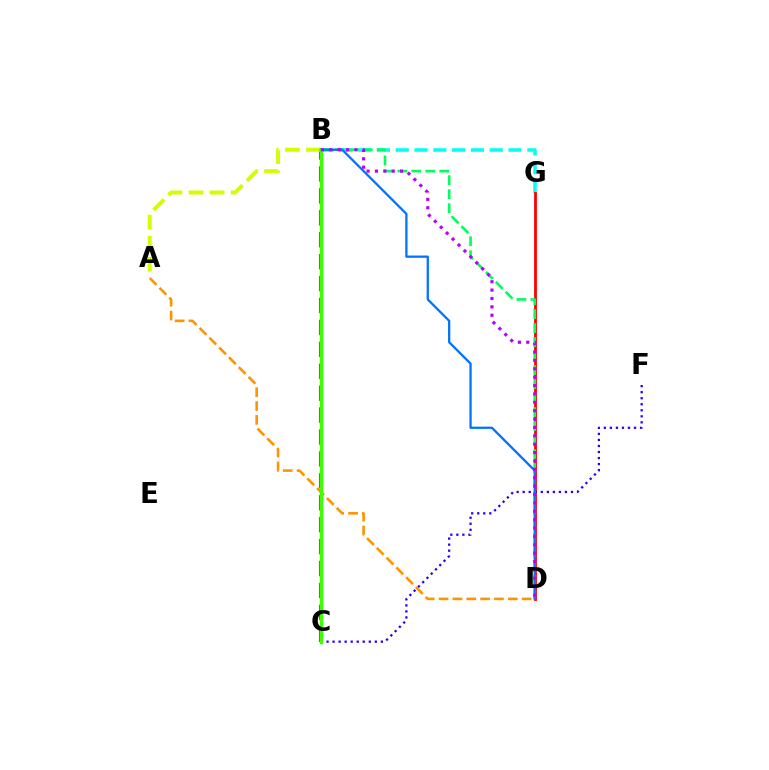{('B', 'C'): [{'color': '#ff00ac', 'line_style': 'dashed', 'thickness': 2.98}, {'color': '#3dff00', 'line_style': 'solid', 'thickness': 2.51}], ('B', 'G'): [{'color': '#00fff6', 'line_style': 'dashed', 'thickness': 2.55}], ('D', 'G'): [{'color': '#ff0000', 'line_style': 'solid', 'thickness': 2.02}], ('A', 'B'): [{'color': '#d1ff00', 'line_style': 'dashed', 'thickness': 2.87}], ('C', 'F'): [{'color': '#2500ff', 'line_style': 'dotted', 'thickness': 1.64}], ('B', 'D'): [{'color': '#00ff5c', 'line_style': 'dashed', 'thickness': 1.9}, {'color': '#0074ff', 'line_style': 'solid', 'thickness': 1.64}, {'color': '#b900ff', 'line_style': 'dotted', 'thickness': 2.28}], ('A', 'D'): [{'color': '#ff9400', 'line_style': 'dashed', 'thickness': 1.88}]}